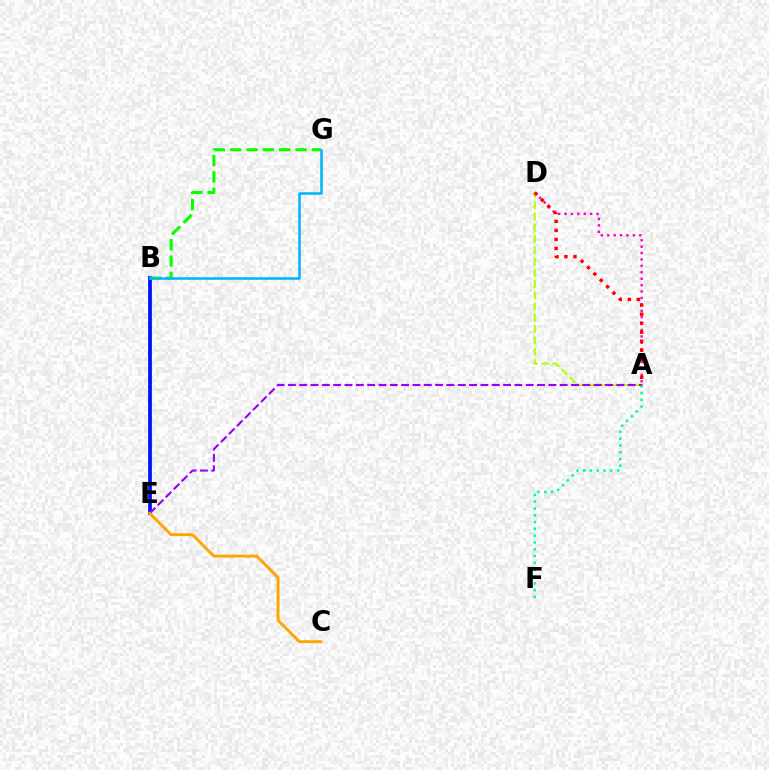{('B', 'E'): [{'color': '#0010ff', 'line_style': 'solid', 'thickness': 2.69}], ('A', 'D'): [{'color': '#ff00bd', 'line_style': 'dotted', 'thickness': 1.74}, {'color': '#b3ff00', 'line_style': 'dashed', 'thickness': 1.53}, {'color': '#ff0000', 'line_style': 'dotted', 'thickness': 2.45}], ('A', 'F'): [{'color': '#00ff9d', 'line_style': 'dotted', 'thickness': 1.85}], ('A', 'E'): [{'color': '#9b00ff', 'line_style': 'dashed', 'thickness': 1.54}], ('B', 'G'): [{'color': '#08ff00', 'line_style': 'dashed', 'thickness': 2.22}, {'color': '#00b5ff', 'line_style': 'solid', 'thickness': 1.84}], ('C', 'E'): [{'color': '#ffa500', 'line_style': 'solid', 'thickness': 2.1}]}